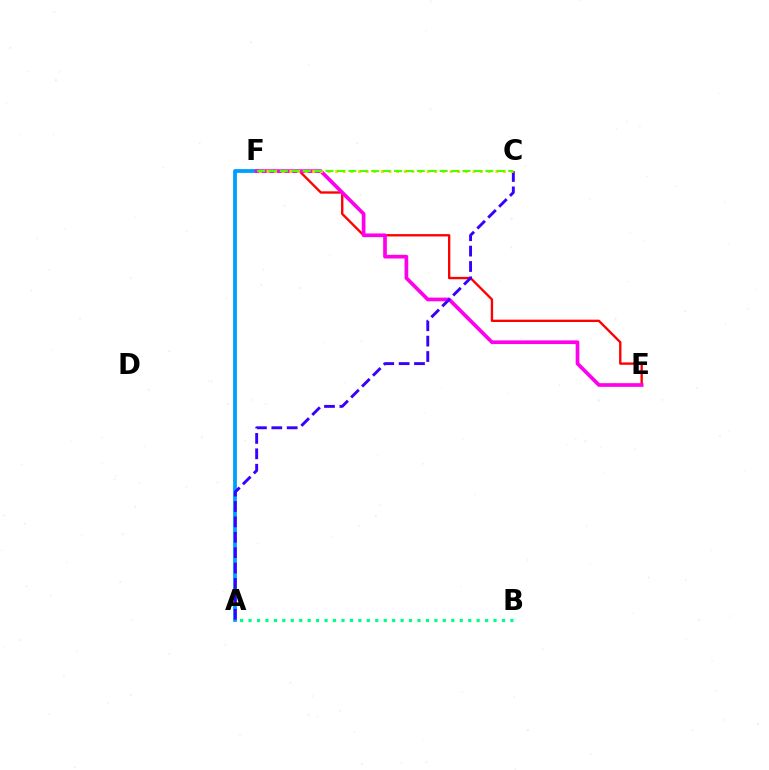{('A', 'F'): [{'color': '#009eff', 'line_style': 'solid', 'thickness': 2.73}], ('E', 'F'): [{'color': '#ff0000', 'line_style': 'solid', 'thickness': 1.69}, {'color': '#ff00ed', 'line_style': 'solid', 'thickness': 2.66}], ('A', 'B'): [{'color': '#00ff86', 'line_style': 'dotted', 'thickness': 2.3}], ('A', 'C'): [{'color': '#3700ff', 'line_style': 'dashed', 'thickness': 2.09}], ('C', 'F'): [{'color': '#ffd500', 'line_style': 'dotted', 'thickness': 2.07}, {'color': '#4fff00', 'line_style': 'dashed', 'thickness': 1.55}]}